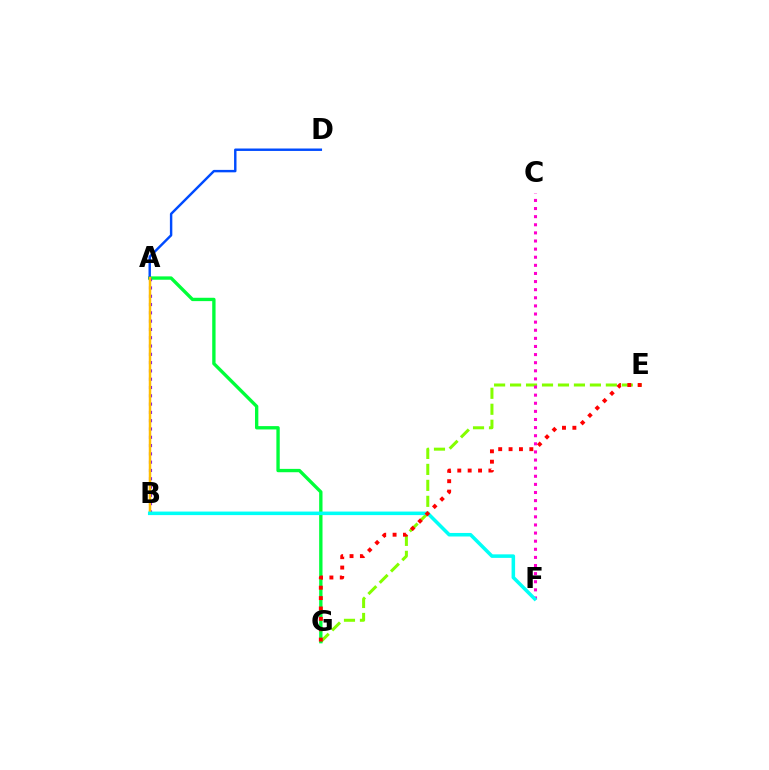{('E', 'G'): [{'color': '#84ff00', 'line_style': 'dashed', 'thickness': 2.17}, {'color': '#ff0000', 'line_style': 'dotted', 'thickness': 2.82}], ('C', 'F'): [{'color': '#ff00cf', 'line_style': 'dotted', 'thickness': 2.2}], ('A', 'G'): [{'color': '#00ff39', 'line_style': 'solid', 'thickness': 2.41}], ('A', 'D'): [{'color': '#004bff', 'line_style': 'solid', 'thickness': 1.75}], ('A', 'B'): [{'color': '#7200ff', 'line_style': 'dotted', 'thickness': 2.25}, {'color': '#ffbd00', 'line_style': 'solid', 'thickness': 1.79}], ('B', 'F'): [{'color': '#00fff6', 'line_style': 'solid', 'thickness': 2.55}]}